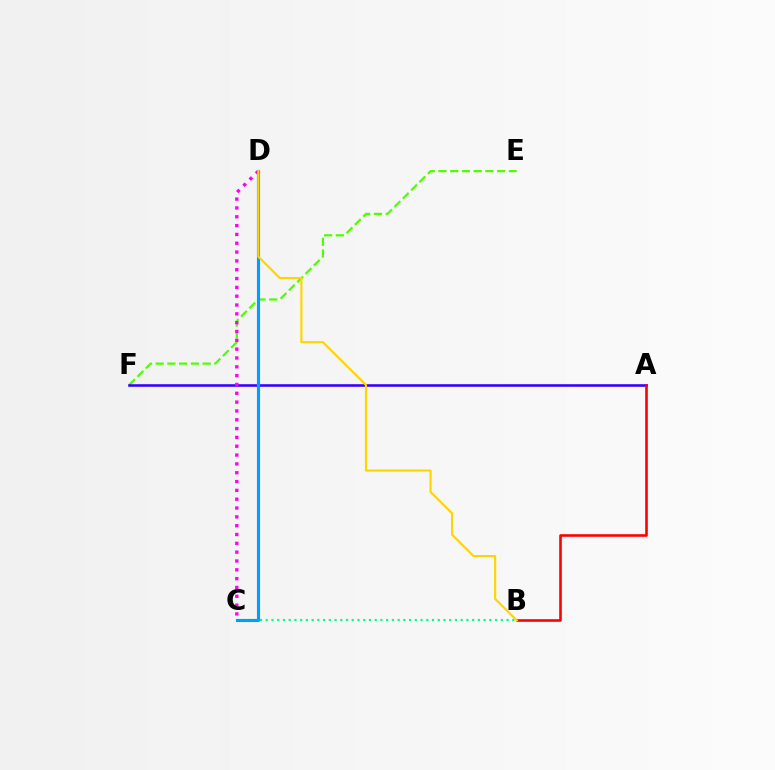{('E', 'F'): [{'color': '#4fff00', 'line_style': 'dashed', 'thickness': 1.59}], ('A', 'F'): [{'color': '#3700ff', 'line_style': 'solid', 'thickness': 1.86}], ('B', 'C'): [{'color': '#00ff86', 'line_style': 'dotted', 'thickness': 1.56}], ('C', 'D'): [{'color': '#009eff', 'line_style': 'solid', 'thickness': 2.25}, {'color': '#ff00ed', 'line_style': 'dotted', 'thickness': 2.4}], ('A', 'B'): [{'color': '#ff0000', 'line_style': 'solid', 'thickness': 1.87}], ('B', 'D'): [{'color': '#ffd500', 'line_style': 'solid', 'thickness': 1.56}]}